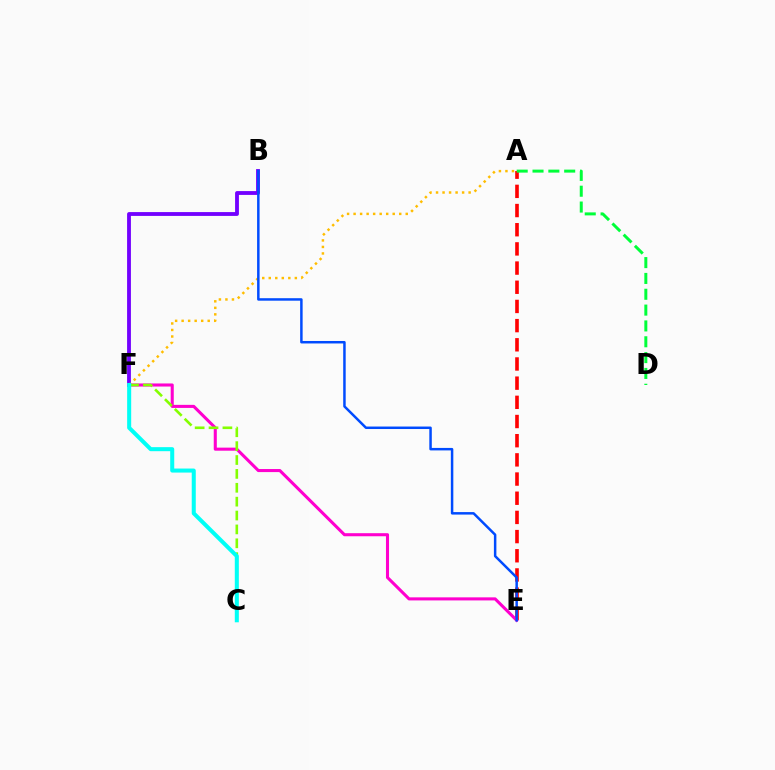{('A', 'E'): [{'color': '#ff0000', 'line_style': 'dashed', 'thickness': 2.61}], ('B', 'F'): [{'color': '#7200ff', 'line_style': 'solid', 'thickness': 2.76}], ('A', 'F'): [{'color': '#ffbd00', 'line_style': 'dotted', 'thickness': 1.77}], ('A', 'D'): [{'color': '#00ff39', 'line_style': 'dashed', 'thickness': 2.15}], ('E', 'F'): [{'color': '#ff00cf', 'line_style': 'solid', 'thickness': 2.21}], ('C', 'F'): [{'color': '#84ff00', 'line_style': 'dashed', 'thickness': 1.89}, {'color': '#00fff6', 'line_style': 'solid', 'thickness': 2.9}], ('B', 'E'): [{'color': '#004bff', 'line_style': 'solid', 'thickness': 1.79}]}